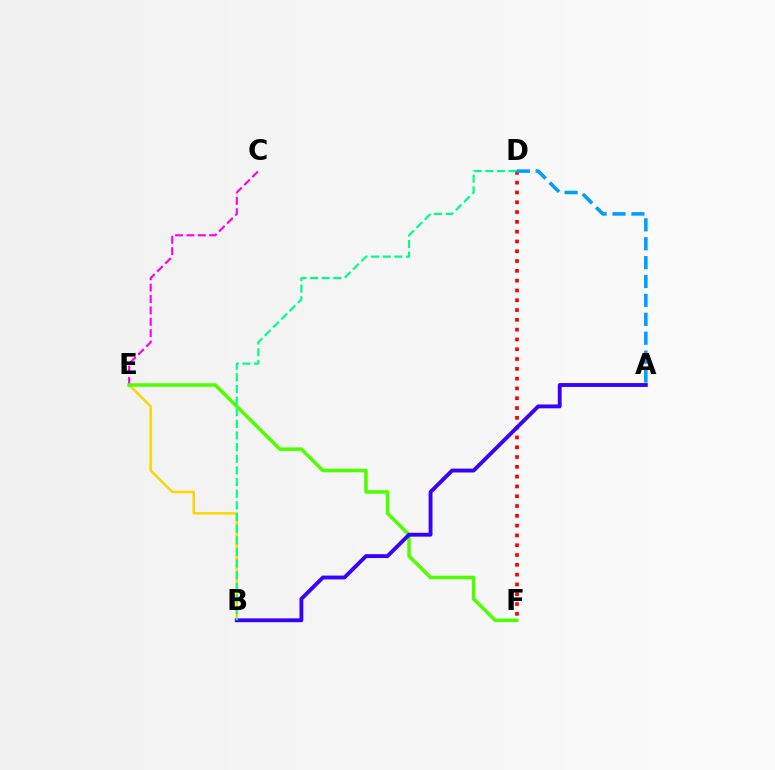{('D', 'F'): [{'color': '#ff0000', 'line_style': 'dotted', 'thickness': 2.66}], ('B', 'E'): [{'color': '#ffd500', 'line_style': 'solid', 'thickness': 1.77}], ('C', 'E'): [{'color': '#ff00ed', 'line_style': 'dashed', 'thickness': 1.54}], ('E', 'F'): [{'color': '#4fff00', 'line_style': 'solid', 'thickness': 2.54}], ('A', 'B'): [{'color': '#3700ff', 'line_style': 'solid', 'thickness': 2.78}], ('B', 'D'): [{'color': '#00ff86', 'line_style': 'dashed', 'thickness': 1.58}], ('A', 'D'): [{'color': '#009eff', 'line_style': 'dashed', 'thickness': 2.57}]}